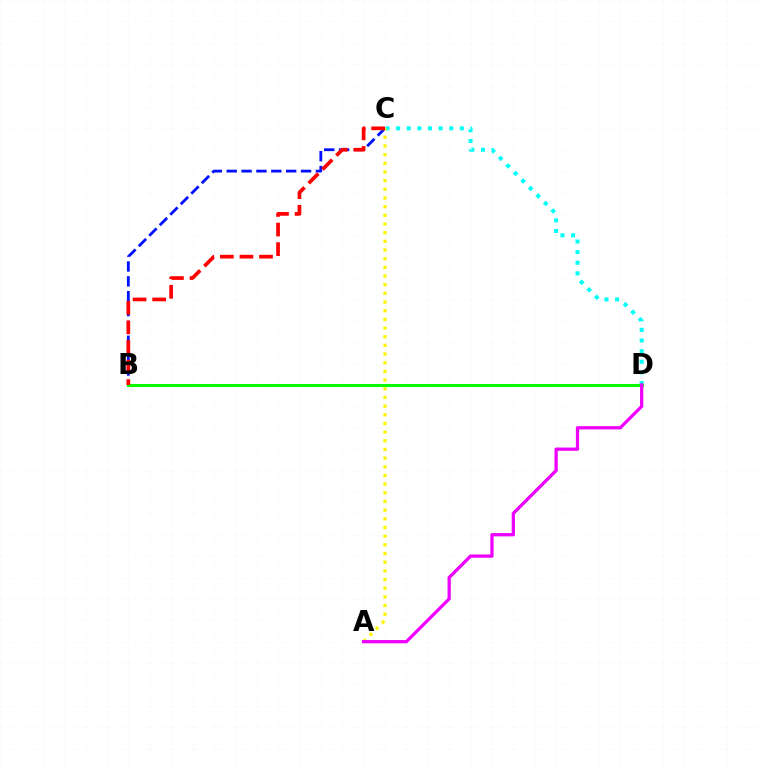{('B', 'C'): [{'color': '#0010ff', 'line_style': 'dashed', 'thickness': 2.02}, {'color': '#ff0000', 'line_style': 'dashed', 'thickness': 2.66}], ('C', 'D'): [{'color': '#00fff6', 'line_style': 'dotted', 'thickness': 2.89}], ('A', 'C'): [{'color': '#fcf500', 'line_style': 'dotted', 'thickness': 2.36}], ('B', 'D'): [{'color': '#08ff00', 'line_style': 'solid', 'thickness': 2.21}], ('A', 'D'): [{'color': '#ee00ff', 'line_style': 'solid', 'thickness': 2.35}]}